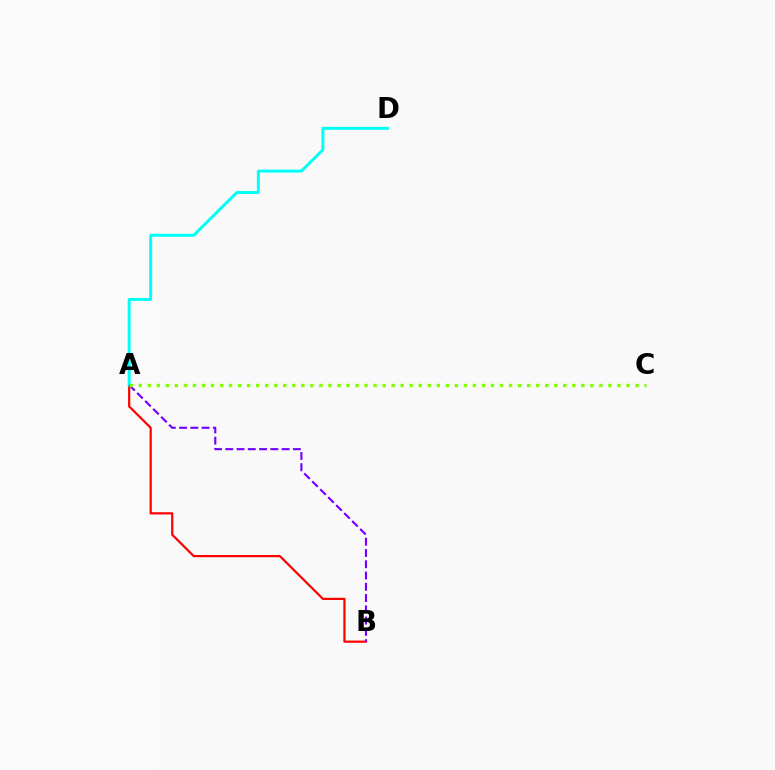{('A', 'B'): [{'color': '#ff0000', 'line_style': 'solid', 'thickness': 1.59}, {'color': '#7200ff', 'line_style': 'dashed', 'thickness': 1.53}], ('A', 'D'): [{'color': '#00fff6', 'line_style': 'solid', 'thickness': 2.12}], ('A', 'C'): [{'color': '#84ff00', 'line_style': 'dotted', 'thickness': 2.45}]}